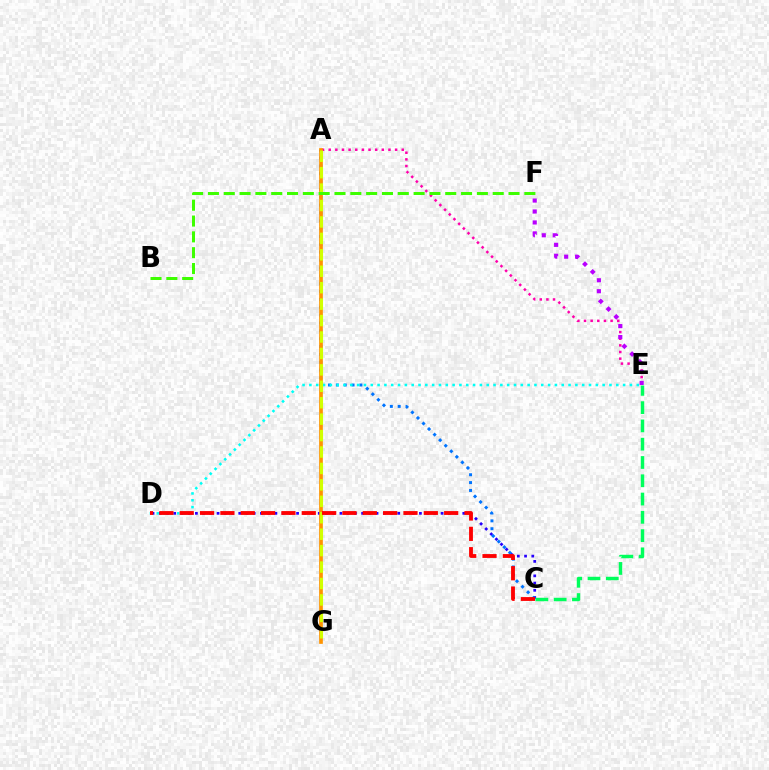{('C', 'D'): [{'color': '#2500ff', 'line_style': 'dotted', 'thickness': 1.96}, {'color': '#ff0000', 'line_style': 'dashed', 'thickness': 2.76}], ('C', 'E'): [{'color': '#00ff5c', 'line_style': 'dashed', 'thickness': 2.48}], ('A', 'C'): [{'color': '#0074ff', 'line_style': 'dotted', 'thickness': 2.13}], ('A', 'E'): [{'color': '#ff00ac', 'line_style': 'dotted', 'thickness': 1.8}], ('D', 'E'): [{'color': '#00fff6', 'line_style': 'dotted', 'thickness': 1.85}], ('E', 'F'): [{'color': '#b900ff', 'line_style': 'dotted', 'thickness': 2.97}], ('A', 'G'): [{'color': '#ff9400', 'line_style': 'solid', 'thickness': 2.65}, {'color': '#d1ff00', 'line_style': 'dashed', 'thickness': 2.23}], ('B', 'F'): [{'color': '#3dff00', 'line_style': 'dashed', 'thickness': 2.15}]}